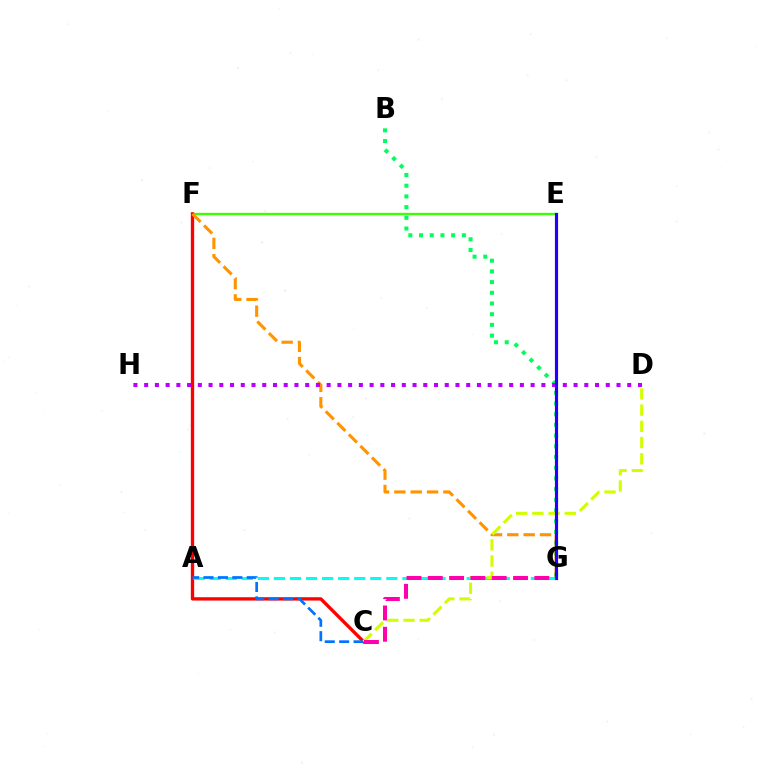{('E', 'F'): [{'color': '#3dff00', 'line_style': 'solid', 'thickness': 1.7}], ('B', 'G'): [{'color': '#00ff5c', 'line_style': 'dotted', 'thickness': 2.91}], ('C', 'F'): [{'color': '#ff0000', 'line_style': 'solid', 'thickness': 2.4}], ('F', 'G'): [{'color': '#ff9400', 'line_style': 'dashed', 'thickness': 2.22}], ('D', 'H'): [{'color': '#b900ff', 'line_style': 'dotted', 'thickness': 2.92}], ('A', 'G'): [{'color': '#00fff6', 'line_style': 'dashed', 'thickness': 2.18}], ('A', 'C'): [{'color': '#0074ff', 'line_style': 'dashed', 'thickness': 1.96}], ('C', 'D'): [{'color': '#d1ff00', 'line_style': 'dashed', 'thickness': 2.2}], ('E', 'G'): [{'color': '#2500ff', 'line_style': 'solid', 'thickness': 2.27}], ('C', 'G'): [{'color': '#ff00ac', 'line_style': 'dashed', 'thickness': 2.89}]}